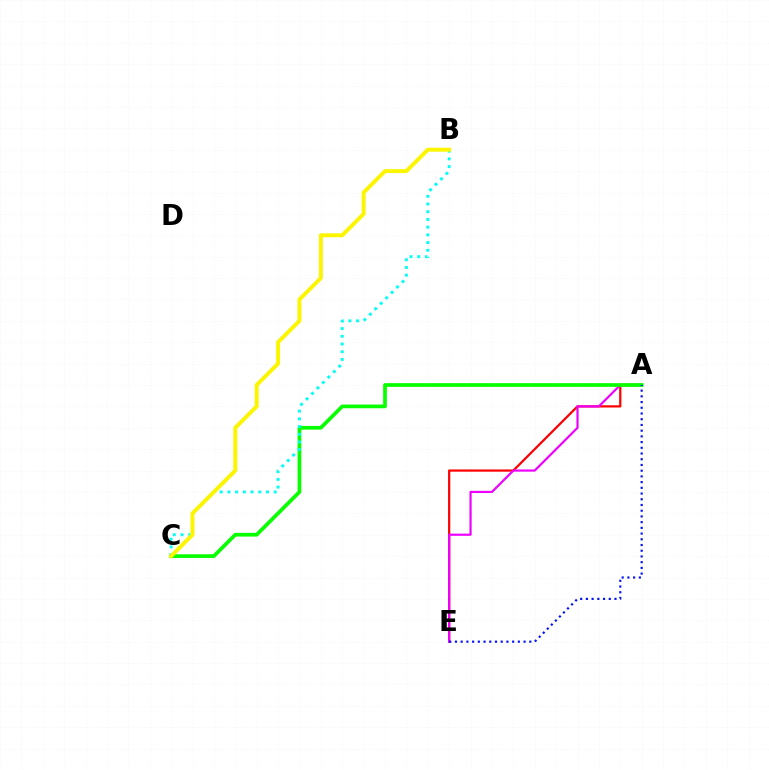{('A', 'E'): [{'color': '#ff0000', 'line_style': 'solid', 'thickness': 1.6}, {'color': '#ee00ff', 'line_style': 'solid', 'thickness': 1.57}, {'color': '#0010ff', 'line_style': 'dotted', 'thickness': 1.55}], ('A', 'C'): [{'color': '#08ff00', 'line_style': 'solid', 'thickness': 2.67}], ('B', 'C'): [{'color': '#00fff6', 'line_style': 'dotted', 'thickness': 2.1}, {'color': '#fcf500', 'line_style': 'solid', 'thickness': 2.83}]}